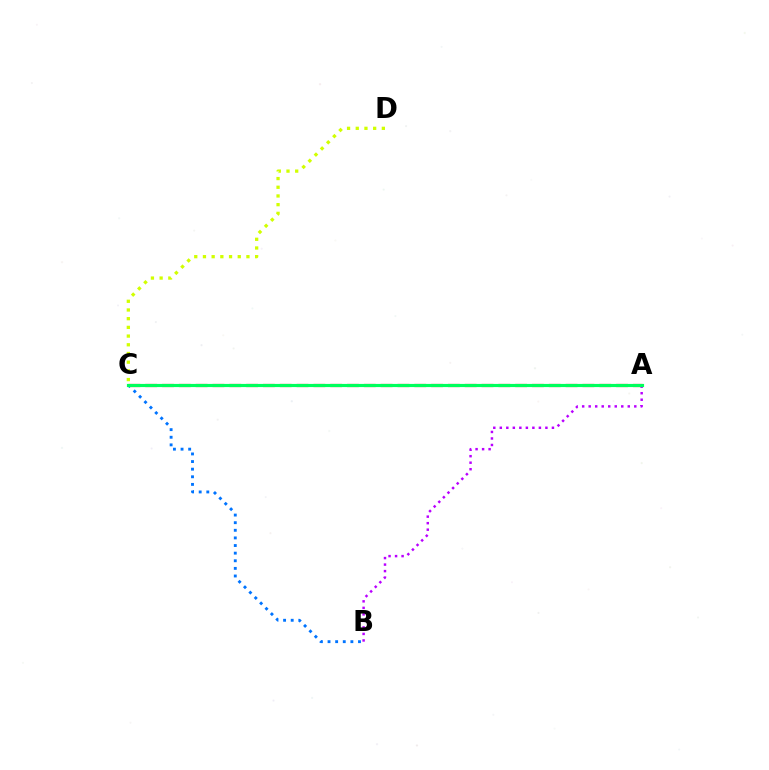{('C', 'D'): [{'color': '#d1ff00', 'line_style': 'dotted', 'thickness': 2.36}], ('A', 'C'): [{'color': '#ff0000', 'line_style': 'dashed', 'thickness': 2.28}, {'color': '#00ff5c', 'line_style': 'solid', 'thickness': 2.28}], ('B', 'C'): [{'color': '#0074ff', 'line_style': 'dotted', 'thickness': 2.07}], ('A', 'B'): [{'color': '#b900ff', 'line_style': 'dotted', 'thickness': 1.77}]}